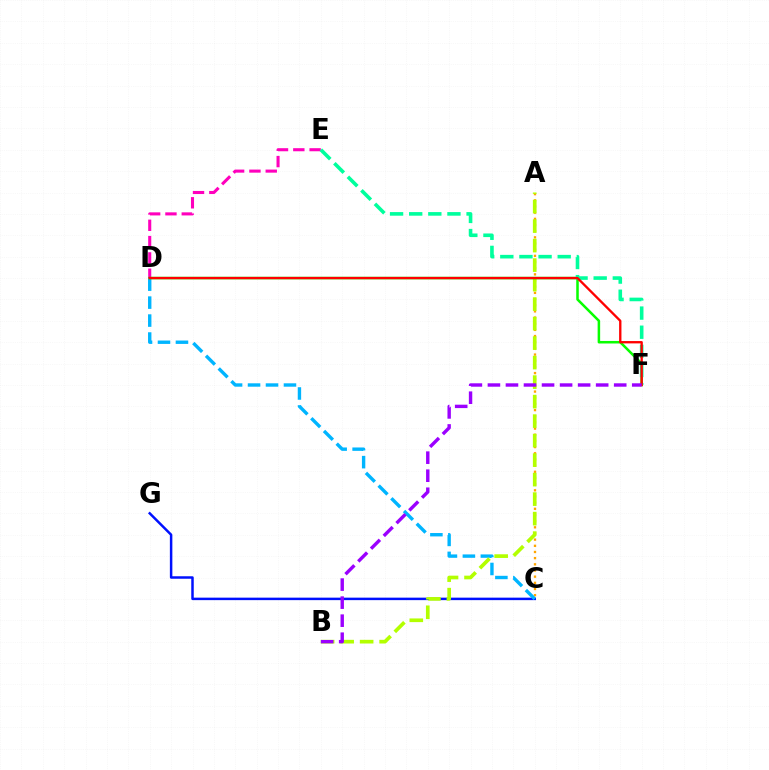{('C', 'G'): [{'color': '#0010ff', 'line_style': 'solid', 'thickness': 1.79}], ('D', 'E'): [{'color': '#ff00bd', 'line_style': 'dashed', 'thickness': 2.22}], ('A', 'C'): [{'color': '#ffa500', 'line_style': 'dotted', 'thickness': 1.68}], ('C', 'D'): [{'color': '#00b5ff', 'line_style': 'dashed', 'thickness': 2.44}], ('A', 'B'): [{'color': '#b3ff00', 'line_style': 'dashed', 'thickness': 2.65}], ('D', 'F'): [{'color': '#08ff00', 'line_style': 'solid', 'thickness': 1.82}, {'color': '#ff0000', 'line_style': 'solid', 'thickness': 1.68}], ('E', 'F'): [{'color': '#00ff9d', 'line_style': 'dashed', 'thickness': 2.6}], ('B', 'F'): [{'color': '#9b00ff', 'line_style': 'dashed', 'thickness': 2.45}]}